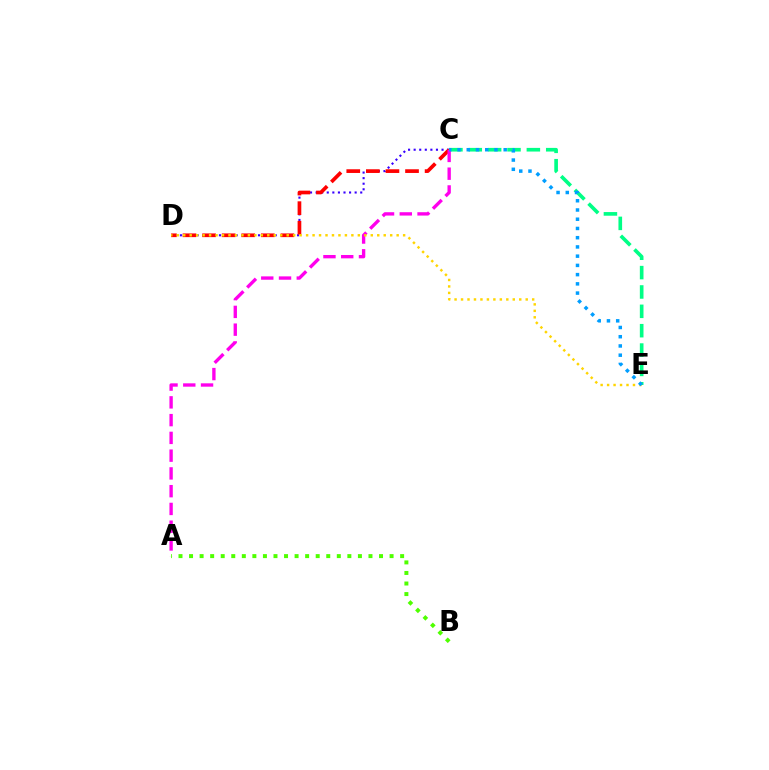{('C', 'E'): [{'color': '#00ff86', 'line_style': 'dashed', 'thickness': 2.63}, {'color': '#009eff', 'line_style': 'dotted', 'thickness': 2.51}], ('C', 'D'): [{'color': '#3700ff', 'line_style': 'dotted', 'thickness': 1.52}, {'color': '#ff0000', 'line_style': 'dashed', 'thickness': 2.66}], ('A', 'C'): [{'color': '#ff00ed', 'line_style': 'dashed', 'thickness': 2.41}], ('D', 'E'): [{'color': '#ffd500', 'line_style': 'dotted', 'thickness': 1.76}], ('A', 'B'): [{'color': '#4fff00', 'line_style': 'dotted', 'thickness': 2.87}]}